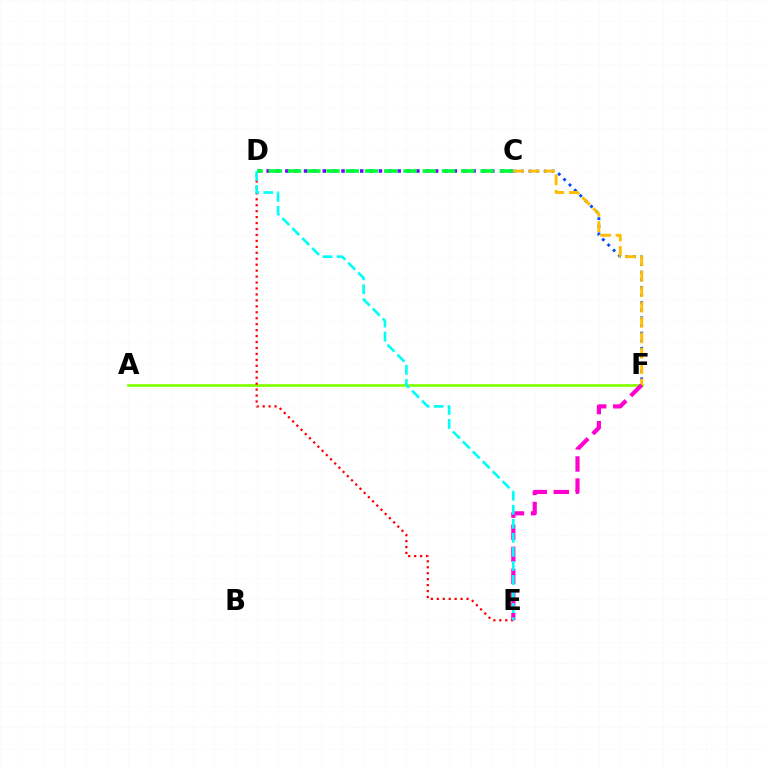{('C', 'F'): [{'color': '#004bff', 'line_style': 'dotted', 'thickness': 2.07}, {'color': '#ffbd00', 'line_style': 'dashed', 'thickness': 2.09}], ('A', 'F'): [{'color': '#84ff00', 'line_style': 'solid', 'thickness': 1.95}], ('C', 'D'): [{'color': '#7200ff', 'line_style': 'dotted', 'thickness': 2.54}, {'color': '#00ff39', 'line_style': 'dashed', 'thickness': 2.61}], ('E', 'F'): [{'color': '#ff00cf', 'line_style': 'dashed', 'thickness': 3.0}], ('D', 'E'): [{'color': '#ff0000', 'line_style': 'dotted', 'thickness': 1.62}, {'color': '#00fff6', 'line_style': 'dashed', 'thickness': 1.91}]}